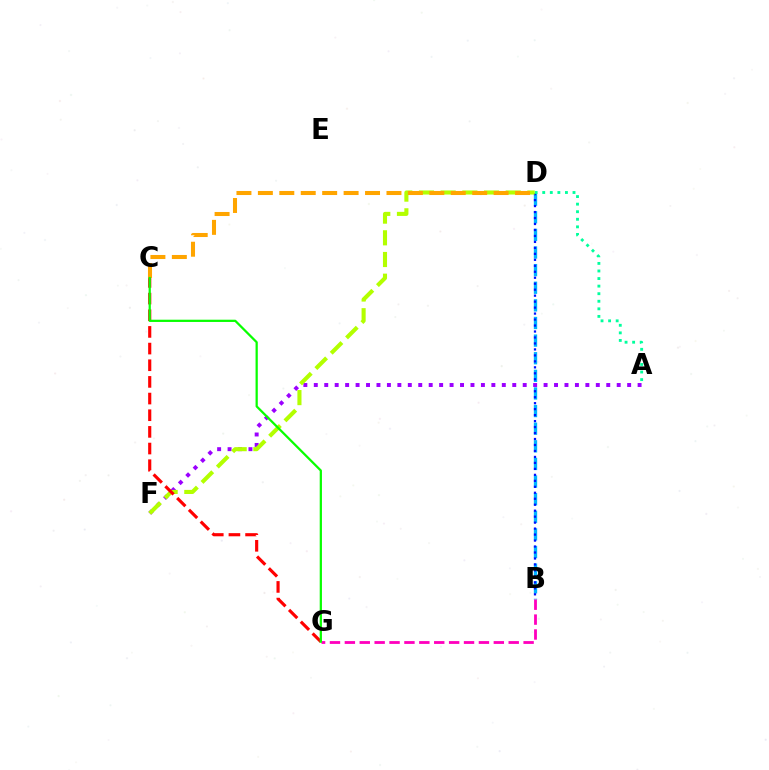{('B', 'D'): [{'color': '#00b5ff', 'line_style': 'dashed', 'thickness': 2.39}, {'color': '#0010ff', 'line_style': 'dotted', 'thickness': 1.62}], ('A', 'F'): [{'color': '#9b00ff', 'line_style': 'dotted', 'thickness': 2.84}], ('A', 'D'): [{'color': '#00ff9d', 'line_style': 'dotted', 'thickness': 2.06}], ('D', 'F'): [{'color': '#b3ff00', 'line_style': 'dashed', 'thickness': 2.95}], ('C', 'G'): [{'color': '#ff0000', 'line_style': 'dashed', 'thickness': 2.26}, {'color': '#08ff00', 'line_style': 'solid', 'thickness': 1.61}], ('C', 'D'): [{'color': '#ffa500', 'line_style': 'dashed', 'thickness': 2.91}], ('B', 'G'): [{'color': '#ff00bd', 'line_style': 'dashed', 'thickness': 2.02}]}